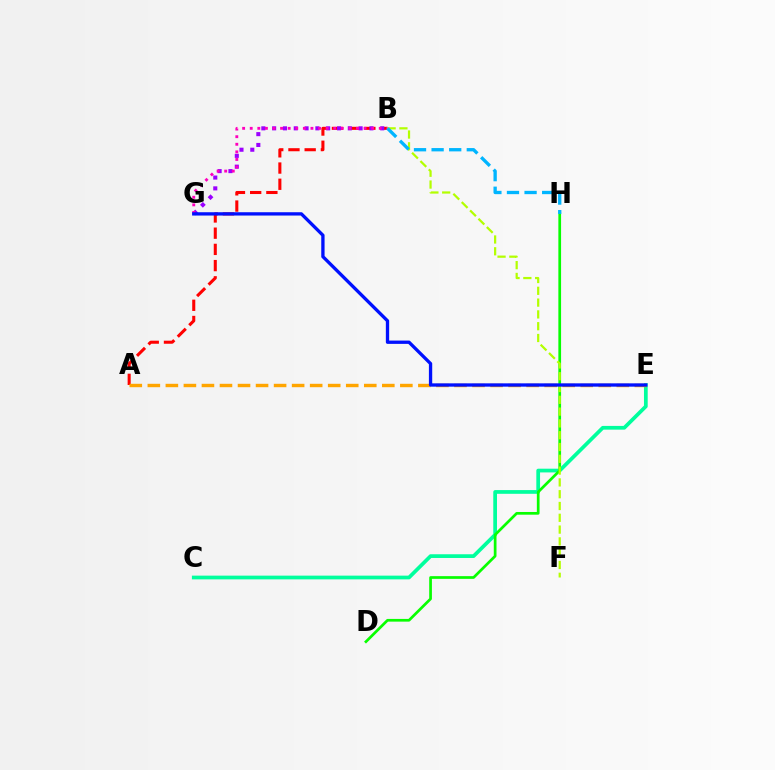{('A', 'B'): [{'color': '#ff0000', 'line_style': 'dashed', 'thickness': 2.2}], ('C', 'E'): [{'color': '#00ff9d', 'line_style': 'solid', 'thickness': 2.68}], ('B', 'G'): [{'color': '#9b00ff', 'line_style': 'dotted', 'thickness': 2.94}, {'color': '#ff00bd', 'line_style': 'dotted', 'thickness': 2.06}], ('D', 'H'): [{'color': '#08ff00', 'line_style': 'solid', 'thickness': 1.95}], ('B', 'F'): [{'color': '#b3ff00', 'line_style': 'dashed', 'thickness': 1.6}], ('A', 'E'): [{'color': '#ffa500', 'line_style': 'dashed', 'thickness': 2.45}], ('E', 'G'): [{'color': '#0010ff', 'line_style': 'solid', 'thickness': 2.39}], ('B', 'H'): [{'color': '#00b5ff', 'line_style': 'dashed', 'thickness': 2.39}]}